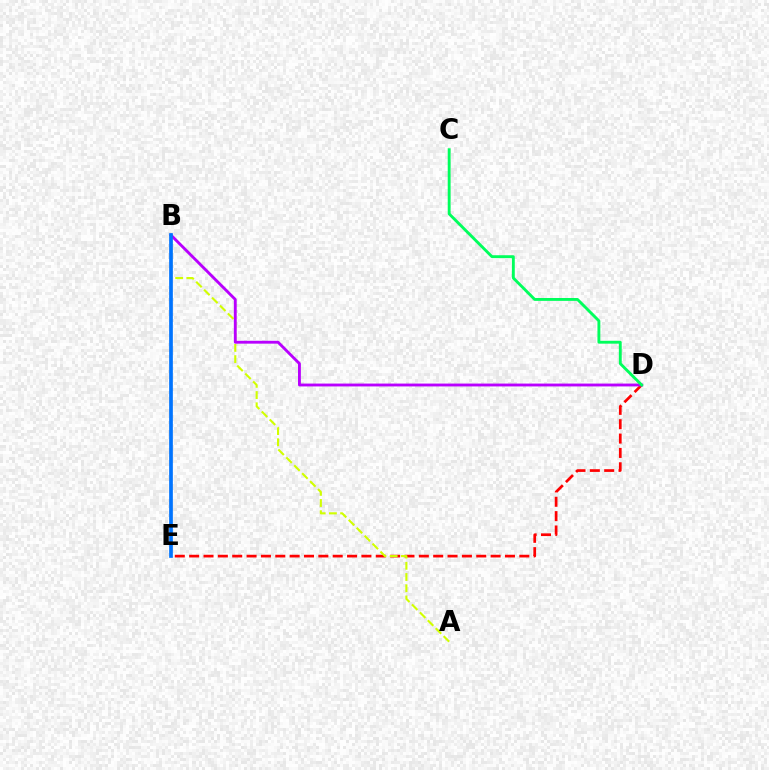{('D', 'E'): [{'color': '#ff0000', 'line_style': 'dashed', 'thickness': 1.95}], ('A', 'B'): [{'color': '#d1ff00', 'line_style': 'dashed', 'thickness': 1.52}], ('B', 'D'): [{'color': '#b900ff', 'line_style': 'solid', 'thickness': 2.06}], ('B', 'E'): [{'color': '#0074ff', 'line_style': 'solid', 'thickness': 2.66}], ('C', 'D'): [{'color': '#00ff5c', 'line_style': 'solid', 'thickness': 2.07}]}